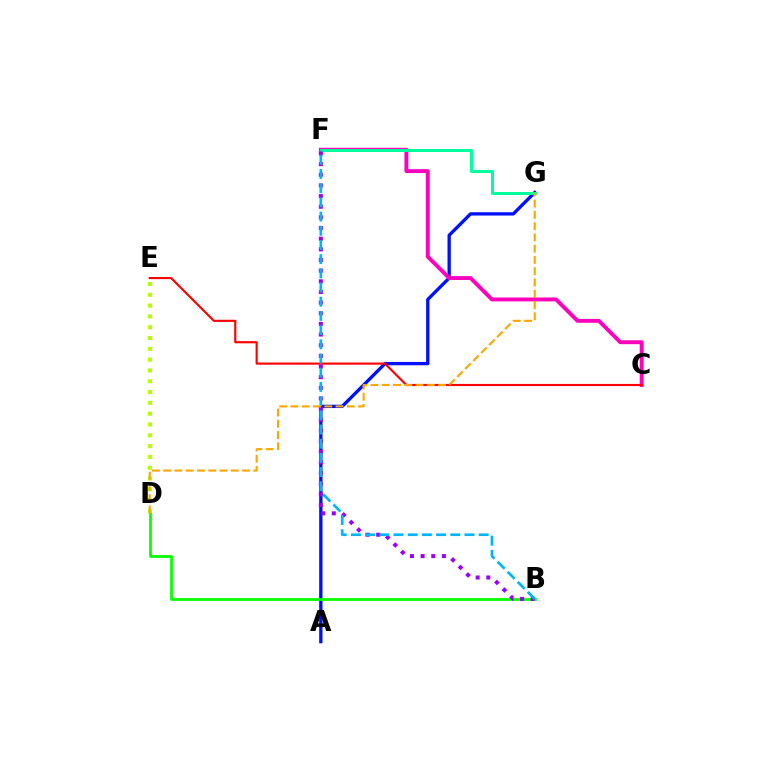{('A', 'G'): [{'color': '#0010ff', 'line_style': 'solid', 'thickness': 2.39}], ('B', 'D'): [{'color': '#08ff00', 'line_style': 'solid', 'thickness': 1.99}], ('C', 'F'): [{'color': '#ff00bd', 'line_style': 'solid', 'thickness': 2.8}], ('C', 'E'): [{'color': '#ff0000', 'line_style': 'solid', 'thickness': 1.54}], ('F', 'G'): [{'color': '#00ff9d', 'line_style': 'solid', 'thickness': 2.18}], ('D', 'E'): [{'color': '#b3ff00', 'line_style': 'dotted', 'thickness': 2.94}], ('B', 'F'): [{'color': '#9b00ff', 'line_style': 'dotted', 'thickness': 2.89}, {'color': '#00b5ff', 'line_style': 'dashed', 'thickness': 1.93}], ('D', 'G'): [{'color': '#ffa500', 'line_style': 'dashed', 'thickness': 1.53}]}